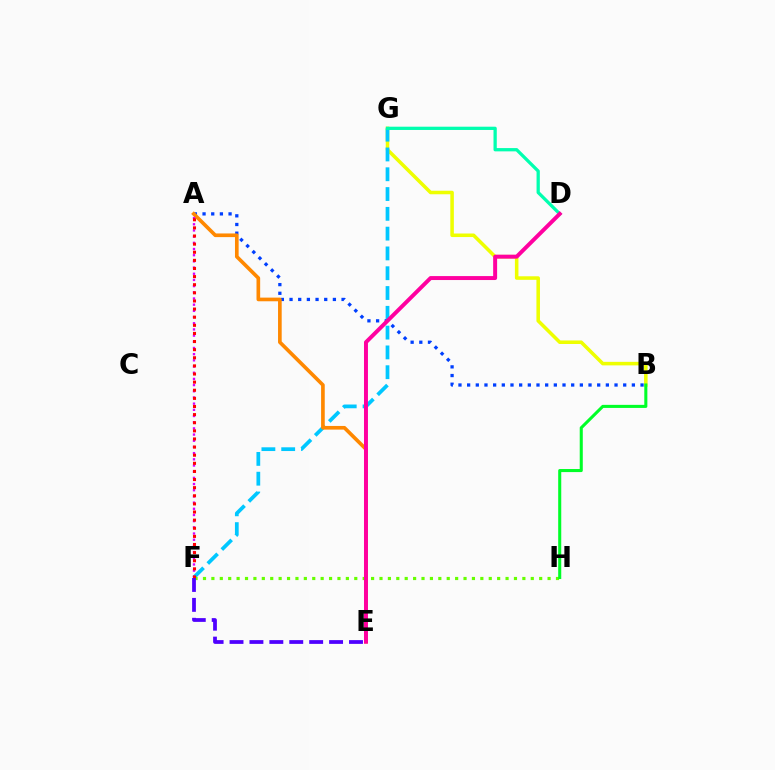{('B', 'G'): [{'color': '#eeff00', 'line_style': 'solid', 'thickness': 2.55}], ('F', 'G'): [{'color': '#00c7ff', 'line_style': 'dashed', 'thickness': 2.69}], ('A', 'B'): [{'color': '#003fff', 'line_style': 'dotted', 'thickness': 2.36}], ('A', 'E'): [{'color': '#ff8800', 'line_style': 'solid', 'thickness': 2.63}], ('F', 'H'): [{'color': '#66ff00', 'line_style': 'dotted', 'thickness': 2.28}], ('A', 'F'): [{'color': '#d600ff', 'line_style': 'dotted', 'thickness': 1.68}, {'color': '#ff0000', 'line_style': 'dotted', 'thickness': 2.21}], ('D', 'G'): [{'color': '#00ffaf', 'line_style': 'solid', 'thickness': 2.36}], ('E', 'F'): [{'color': '#4f00ff', 'line_style': 'dashed', 'thickness': 2.71}], ('B', 'H'): [{'color': '#00ff27', 'line_style': 'solid', 'thickness': 2.21}], ('D', 'E'): [{'color': '#ff00a0', 'line_style': 'solid', 'thickness': 2.85}]}